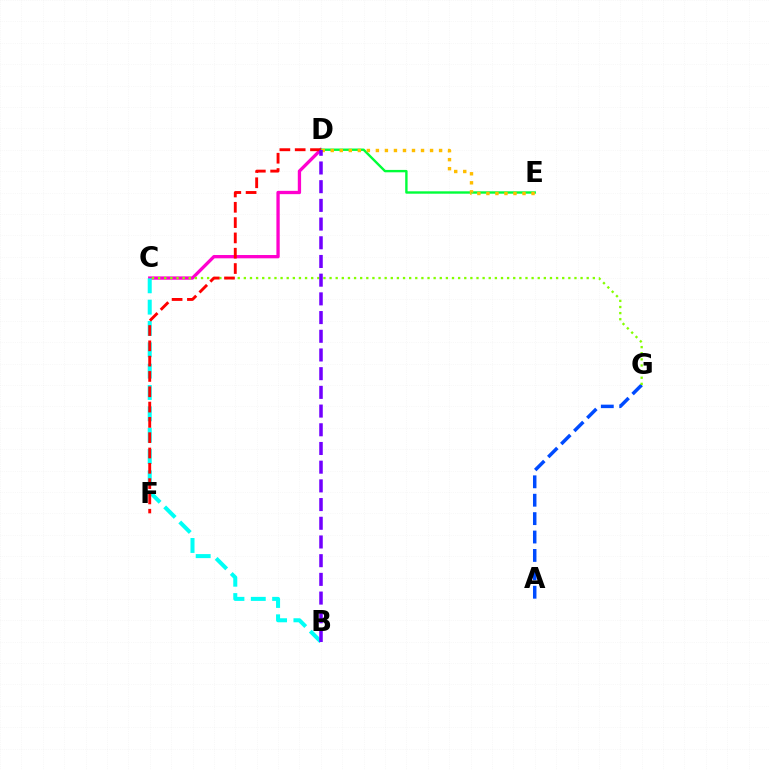{('C', 'D'): [{'color': '#ff00cf', 'line_style': 'solid', 'thickness': 2.38}], ('A', 'G'): [{'color': '#004bff', 'line_style': 'dashed', 'thickness': 2.5}], ('B', 'C'): [{'color': '#00fff6', 'line_style': 'dashed', 'thickness': 2.9}], ('D', 'E'): [{'color': '#00ff39', 'line_style': 'solid', 'thickness': 1.72}, {'color': '#ffbd00', 'line_style': 'dotted', 'thickness': 2.45}], ('C', 'G'): [{'color': '#84ff00', 'line_style': 'dotted', 'thickness': 1.66}], ('D', 'F'): [{'color': '#ff0000', 'line_style': 'dashed', 'thickness': 2.08}], ('B', 'D'): [{'color': '#7200ff', 'line_style': 'dashed', 'thickness': 2.54}]}